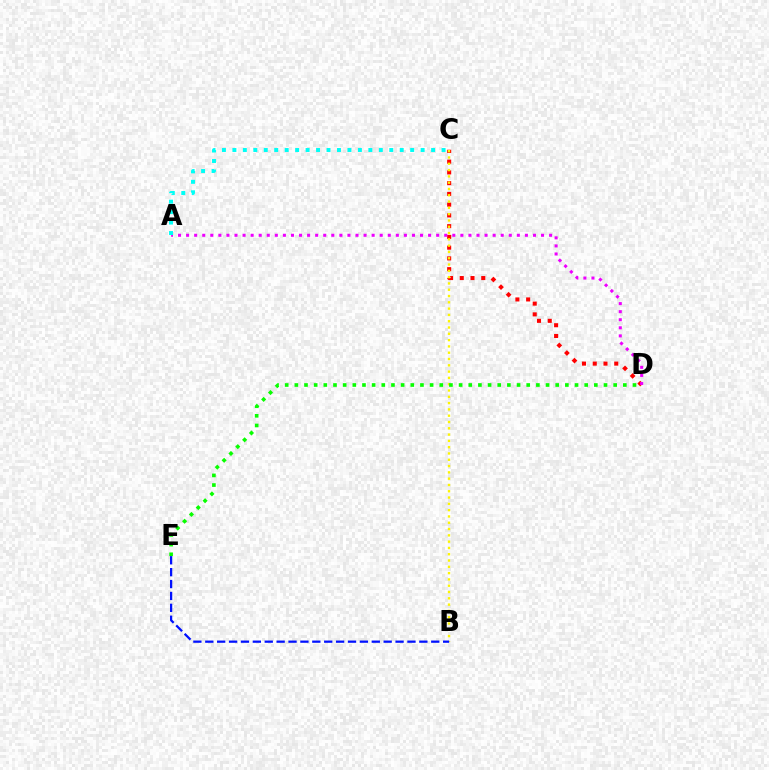{('C', 'D'): [{'color': '#ff0000', 'line_style': 'dotted', 'thickness': 2.92}], ('B', 'C'): [{'color': '#fcf500', 'line_style': 'dotted', 'thickness': 1.71}], ('A', 'D'): [{'color': '#ee00ff', 'line_style': 'dotted', 'thickness': 2.19}], ('D', 'E'): [{'color': '#08ff00', 'line_style': 'dotted', 'thickness': 2.62}], ('B', 'E'): [{'color': '#0010ff', 'line_style': 'dashed', 'thickness': 1.62}], ('A', 'C'): [{'color': '#00fff6', 'line_style': 'dotted', 'thickness': 2.84}]}